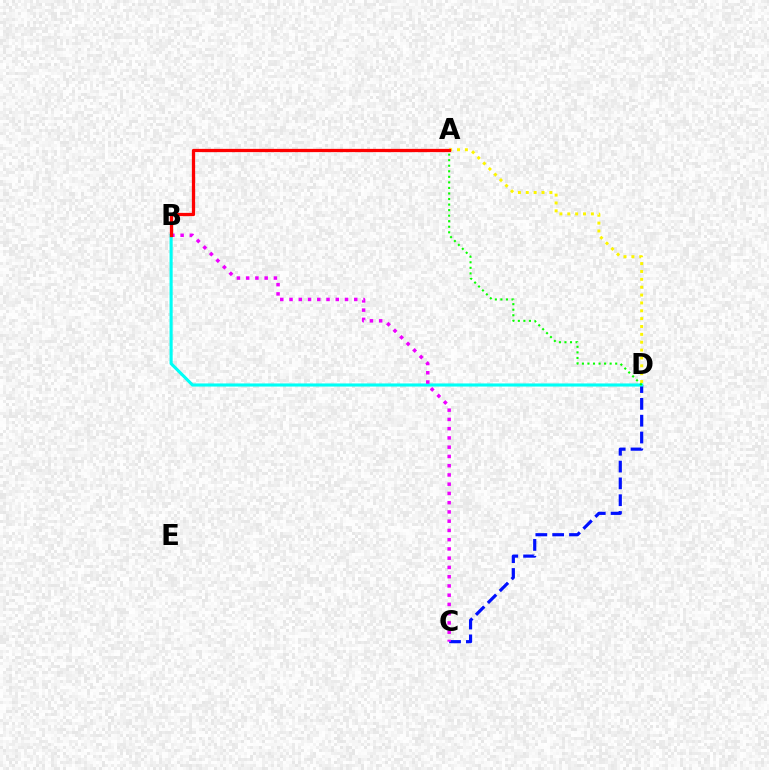{('C', 'D'): [{'color': '#0010ff', 'line_style': 'dashed', 'thickness': 2.28}], ('B', 'D'): [{'color': '#00fff6', 'line_style': 'solid', 'thickness': 2.24}], ('A', 'D'): [{'color': '#fcf500', 'line_style': 'dotted', 'thickness': 2.14}, {'color': '#08ff00', 'line_style': 'dotted', 'thickness': 1.51}], ('B', 'C'): [{'color': '#ee00ff', 'line_style': 'dotted', 'thickness': 2.51}], ('A', 'B'): [{'color': '#ff0000', 'line_style': 'solid', 'thickness': 2.34}]}